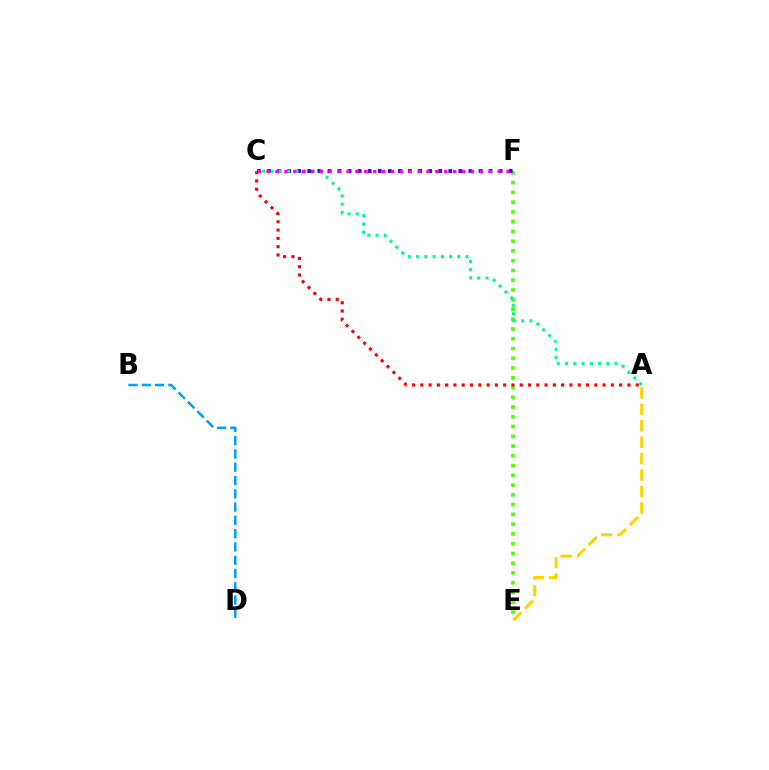{('E', 'F'): [{'color': '#4fff00', 'line_style': 'dotted', 'thickness': 2.65}], ('B', 'D'): [{'color': '#009eff', 'line_style': 'dashed', 'thickness': 1.81}], ('A', 'E'): [{'color': '#ffd500', 'line_style': 'dashed', 'thickness': 2.23}], ('A', 'C'): [{'color': '#ff0000', 'line_style': 'dotted', 'thickness': 2.25}, {'color': '#00ff86', 'line_style': 'dotted', 'thickness': 2.24}], ('C', 'F'): [{'color': '#3700ff', 'line_style': 'dotted', 'thickness': 2.74}, {'color': '#ff00ed', 'line_style': 'dotted', 'thickness': 2.41}]}